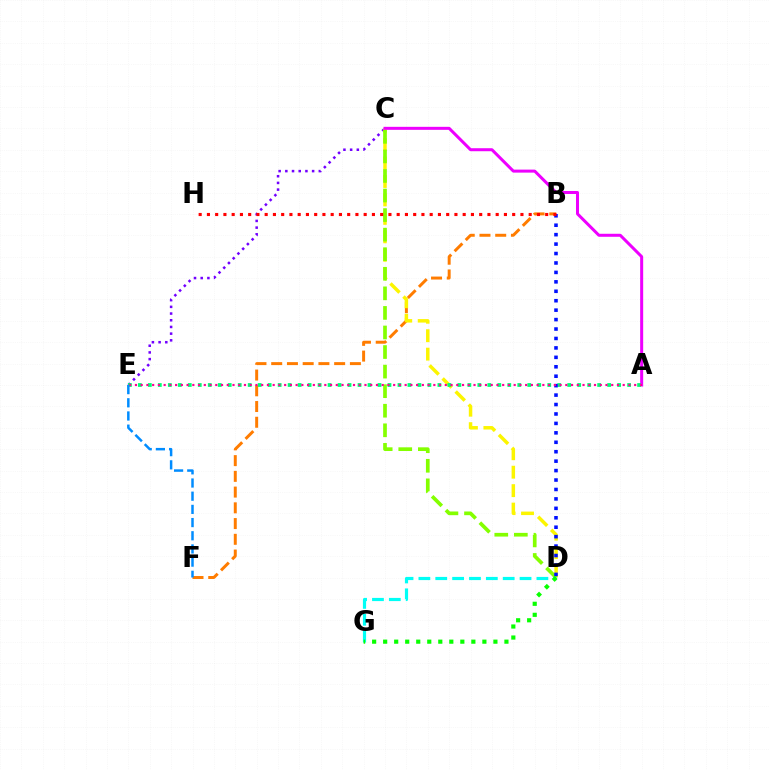{('B', 'F'): [{'color': '#ff7c00', 'line_style': 'dashed', 'thickness': 2.14}], ('C', 'E'): [{'color': '#7200ff', 'line_style': 'dotted', 'thickness': 1.82}], ('C', 'D'): [{'color': '#fcf500', 'line_style': 'dashed', 'thickness': 2.51}, {'color': '#84ff00', 'line_style': 'dashed', 'thickness': 2.66}], ('A', 'C'): [{'color': '#ee00ff', 'line_style': 'solid', 'thickness': 2.17}], ('A', 'E'): [{'color': '#00ff74', 'line_style': 'dotted', 'thickness': 2.71}, {'color': '#ff0094', 'line_style': 'dotted', 'thickness': 1.56}], ('D', 'G'): [{'color': '#00fff6', 'line_style': 'dashed', 'thickness': 2.29}, {'color': '#08ff00', 'line_style': 'dotted', 'thickness': 3.0}], ('B', 'D'): [{'color': '#0010ff', 'line_style': 'dotted', 'thickness': 2.56}], ('B', 'H'): [{'color': '#ff0000', 'line_style': 'dotted', 'thickness': 2.24}], ('E', 'F'): [{'color': '#008cff', 'line_style': 'dashed', 'thickness': 1.79}]}